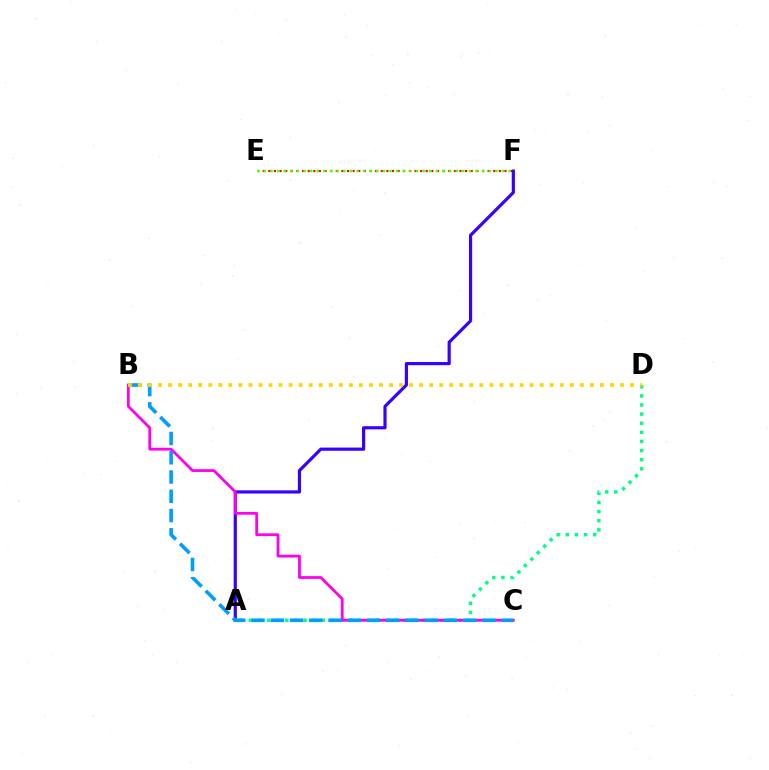{('E', 'F'): [{'color': '#ff0000', 'line_style': 'dotted', 'thickness': 1.53}, {'color': '#4fff00', 'line_style': 'dotted', 'thickness': 1.8}], ('A', 'F'): [{'color': '#3700ff', 'line_style': 'solid', 'thickness': 2.29}], ('A', 'D'): [{'color': '#00ff86', 'line_style': 'dotted', 'thickness': 2.48}], ('B', 'C'): [{'color': '#ff00ed', 'line_style': 'solid', 'thickness': 2.0}, {'color': '#009eff', 'line_style': 'dashed', 'thickness': 2.62}], ('B', 'D'): [{'color': '#ffd500', 'line_style': 'dotted', 'thickness': 2.73}]}